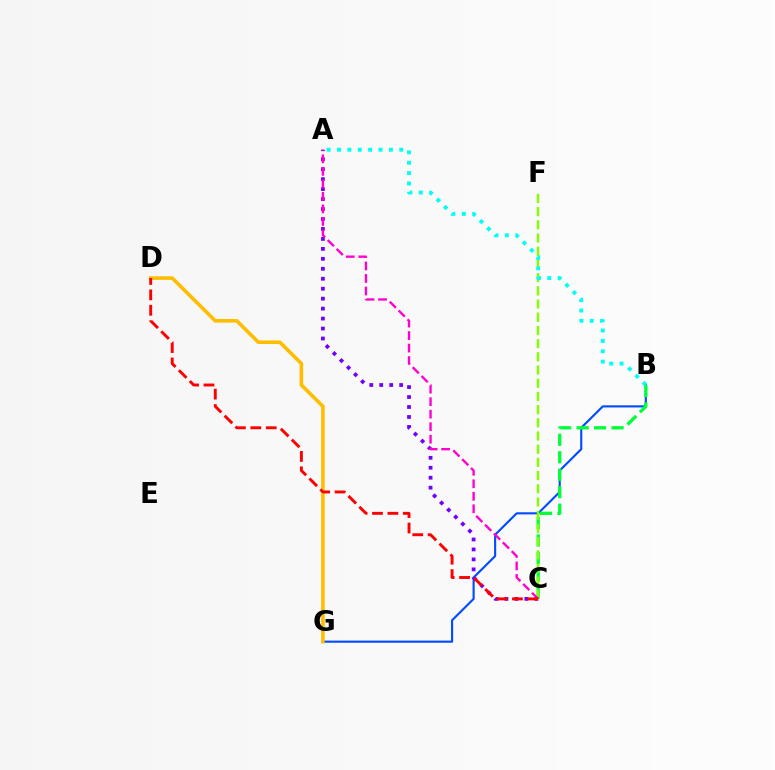{('B', 'G'): [{'color': '#004bff', 'line_style': 'solid', 'thickness': 1.53}], ('B', 'C'): [{'color': '#00ff39', 'line_style': 'dashed', 'thickness': 2.37}], ('D', 'G'): [{'color': '#ffbd00', 'line_style': 'solid', 'thickness': 2.59}], ('C', 'F'): [{'color': '#84ff00', 'line_style': 'dashed', 'thickness': 1.79}], ('A', 'C'): [{'color': '#7200ff', 'line_style': 'dotted', 'thickness': 2.71}, {'color': '#ff00cf', 'line_style': 'dashed', 'thickness': 1.7}], ('A', 'B'): [{'color': '#00fff6', 'line_style': 'dotted', 'thickness': 2.82}], ('C', 'D'): [{'color': '#ff0000', 'line_style': 'dashed', 'thickness': 2.09}]}